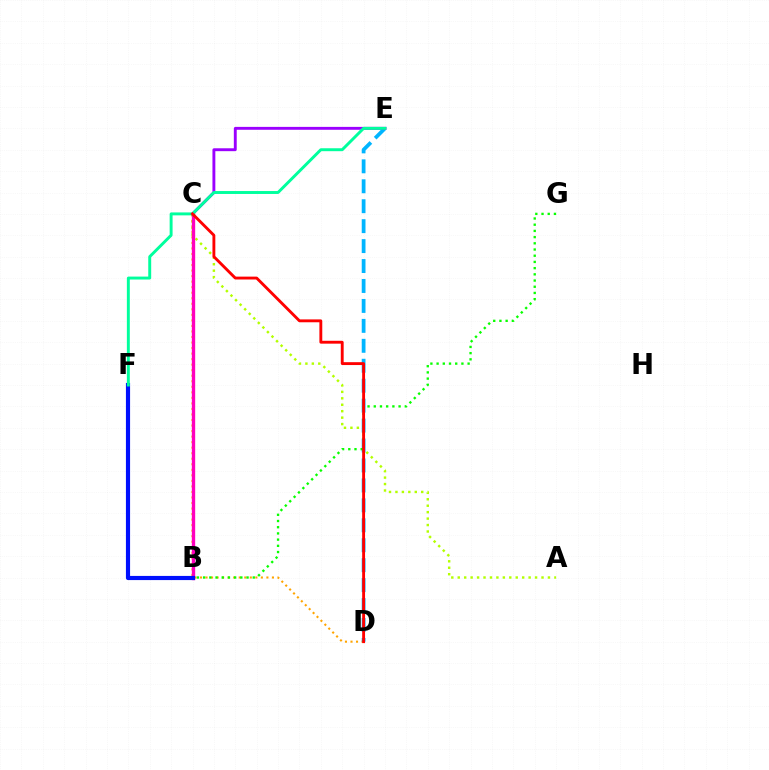{('A', 'C'): [{'color': '#b3ff00', 'line_style': 'dotted', 'thickness': 1.75}], ('C', 'D'): [{'color': '#ffa500', 'line_style': 'dotted', 'thickness': 1.5}, {'color': '#ff0000', 'line_style': 'solid', 'thickness': 2.07}], ('D', 'E'): [{'color': '#00b5ff', 'line_style': 'dashed', 'thickness': 2.71}], ('B', 'G'): [{'color': '#08ff00', 'line_style': 'dotted', 'thickness': 1.69}], ('C', 'E'): [{'color': '#9b00ff', 'line_style': 'solid', 'thickness': 2.08}], ('B', 'C'): [{'color': '#ff00bd', 'line_style': 'solid', 'thickness': 2.41}], ('B', 'F'): [{'color': '#0010ff', 'line_style': 'solid', 'thickness': 2.99}], ('E', 'F'): [{'color': '#00ff9d', 'line_style': 'solid', 'thickness': 2.11}]}